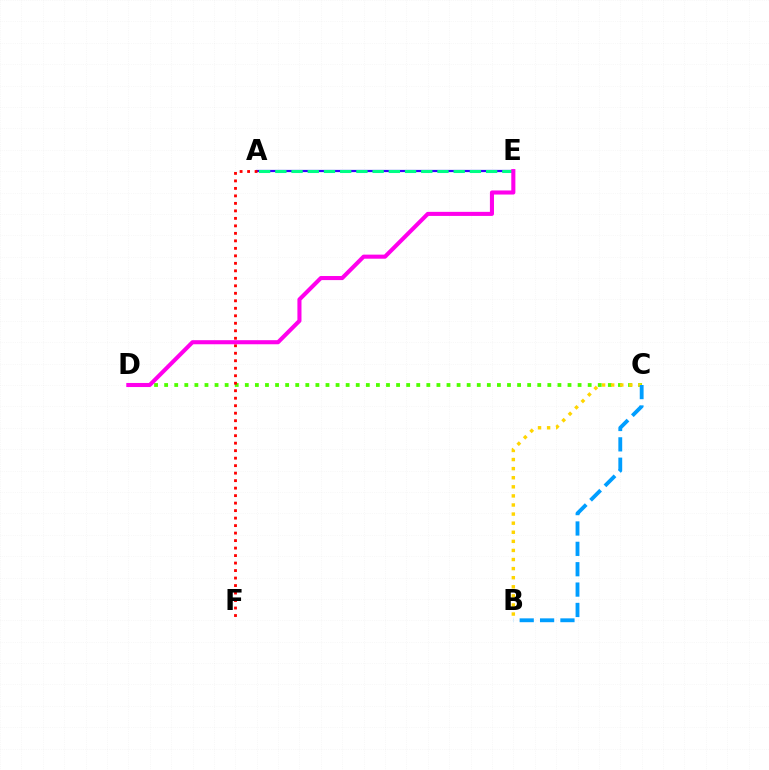{('A', 'E'): [{'color': '#3700ff', 'line_style': 'solid', 'thickness': 1.61}, {'color': '#00ff86', 'line_style': 'dashed', 'thickness': 2.2}], ('C', 'D'): [{'color': '#4fff00', 'line_style': 'dotted', 'thickness': 2.74}], ('B', 'C'): [{'color': '#ffd500', 'line_style': 'dotted', 'thickness': 2.47}, {'color': '#009eff', 'line_style': 'dashed', 'thickness': 2.77}], ('A', 'F'): [{'color': '#ff0000', 'line_style': 'dotted', 'thickness': 2.04}], ('D', 'E'): [{'color': '#ff00ed', 'line_style': 'solid', 'thickness': 2.94}]}